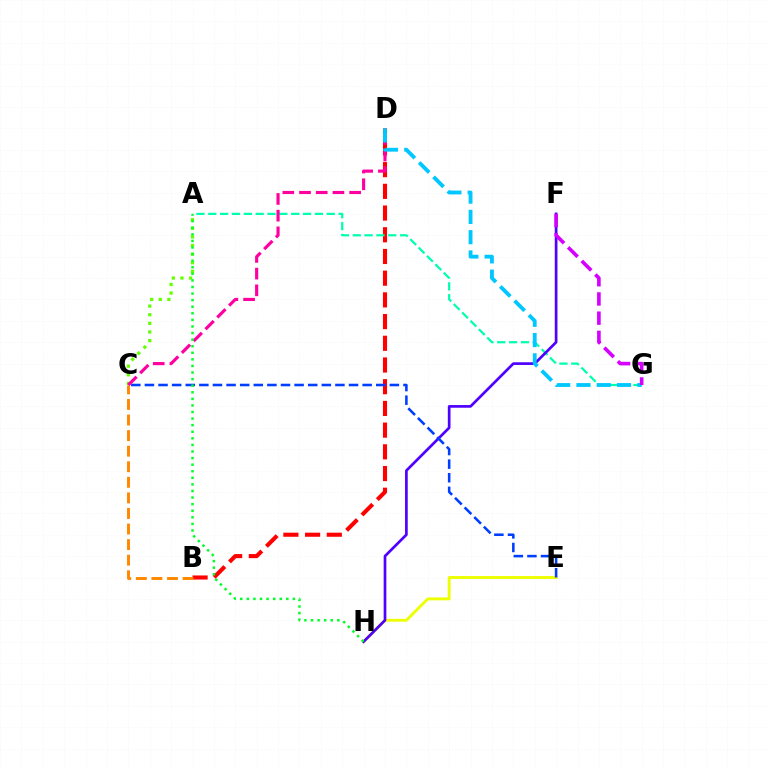{('A', 'C'): [{'color': '#66ff00', 'line_style': 'dotted', 'thickness': 2.34}], ('B', 'D'): [{'color': '#ff0000', 'line_style': 'dashed', 'thickness': 2.95}], ('A', 'G'): [{'color': '#00ffaf', 'line_style': 'dashed', 'thickness': 1.61}], ('B', 'C'): [{'color': '#ff8800', 'line_style': 'dashed', 'thickness': 2.12}], ('E', 'H'): [{'color': '#eeff00', 'line_style': 'solid', 'thickness': 2.08}], ('F', 'H'): [{'color': '#4f00ff', 'line_style': 'solid', 'thickness': 1.94}], ('C', 'E'): [{'color': '#003fff', 'line_style': 'dashed', 'thickness': 1.85}], ('C', 'D'): [{'color': '#ff00a0', 'line_style': 'dashed', 'thickness': 2.27}], ('D', 'G'): [{'color': '#00c7ff', 'line_style': 'dashed', 'thickness': 2.76}], ('F', 'G'): [{'color': '#d600ff', 'line_style': 'dashed', 'thickness': 2.61}], ('A', 'H'): [{'color': '#00ff27', 'line_style': 'dotted', 'thickness': 1.79}]}